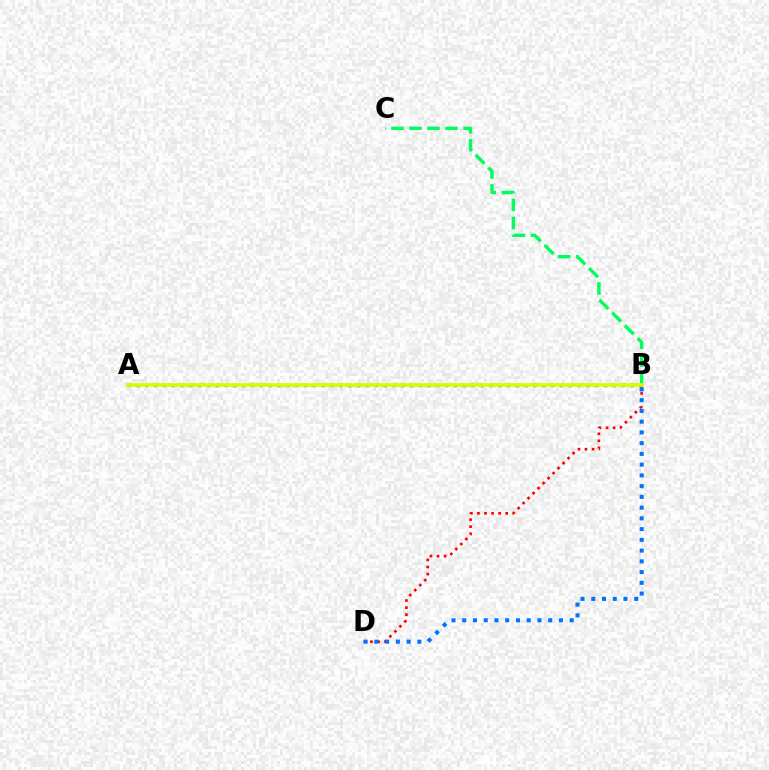{('B', 'D'): [{'color': '#ff0000', 'line_style': 'dotted', 'thickness': 1.92}, {'color': '#0074ff', 'line_style': 'dotted', 'thickness': 2.92}], ('A', 'B'): [{'color': '#b900ff', 'line_style': 'dotted', 'thickness': 2.4}, {'color': '#d1ff00', 'line_style': 'solid', 'thickness': 2.65}], ('B', 'C'): [{'color': '#00ff5c', 'line_style': 'dashed', 'thickness': 2.44}]}